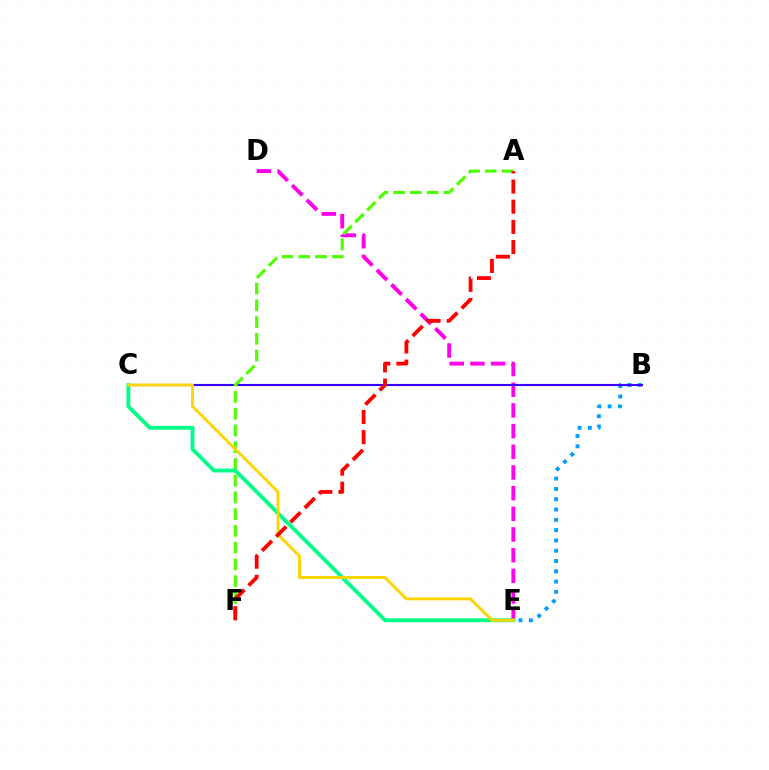{('D', 'E'): [{'color': '#ff00ed', 'line_style': 'dashed', 'thickness': 2.81}], ('B', 'E'): [{'color': '#009eff', 'line_style': 'dotted', 'thickness': 2.8}], ('B', 'C'): [{'color': '#3700ff', 'line_style': 'solid', 'thickness': 1.52}], ('A', 'F'): [{'color': '#4fff00', 'line_style': 'dashed', 'thickness': 2.27}, {'color': '#ff0000', 'line_style': 'dashed', 'thickness': 2.74}], ('C', 'E'): [{'color': '#00ff86', 'line_style': 'solid', 'thickness': 2.77}, {'color': '#ffd500', 'line_style': 'solid', 'thickness': 2.08}]}